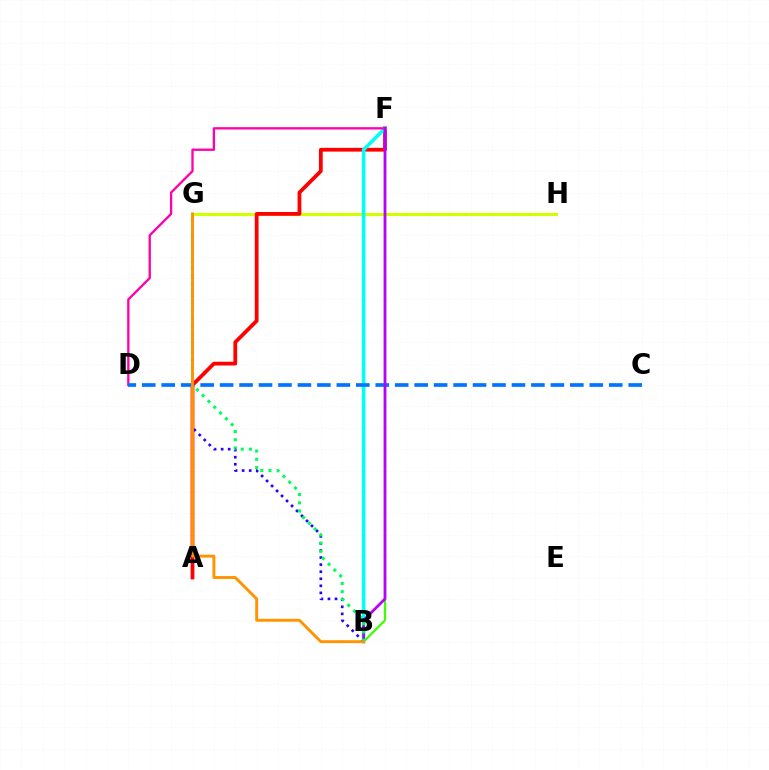{('G', 'H'): [{'color': '#d1ff00', 'line_style': 'solid', 'thickness': 2.21}], ('A', 'F'): [{'color': '#ff0000', 'line_style': 'solid', 'thickness': 2.72}], ('B', 'F'): [{'color': '#00fff6', 'line_style': 'solid', 'thickness': 2.58}, {'color': '#3dff00', 'line_style': 'solid', 'thickness': 1.6}, {'color': '#b900ff', 'line_style': 'solid', 'thickness': 1.98}], ('D', 'F'): [{'color': '#ff00ac', 'line_style': 'solid', 'thickness': 1.68}], ('C', 'D'): [{'color': '#0074ff', 'line_style': 'dashed', 'thickness': 2.64}], ('B', 'G'): [{'color': '#2500ff', 'line_style': 'dotted', 'thickness': 1.92}, {'color': '#00ff5c', 'line_style': 'dotted', 'thickness': 2.23}, {'color': '#ff9400', 'line_style': 'solid', 'thickness': 2.1}]}